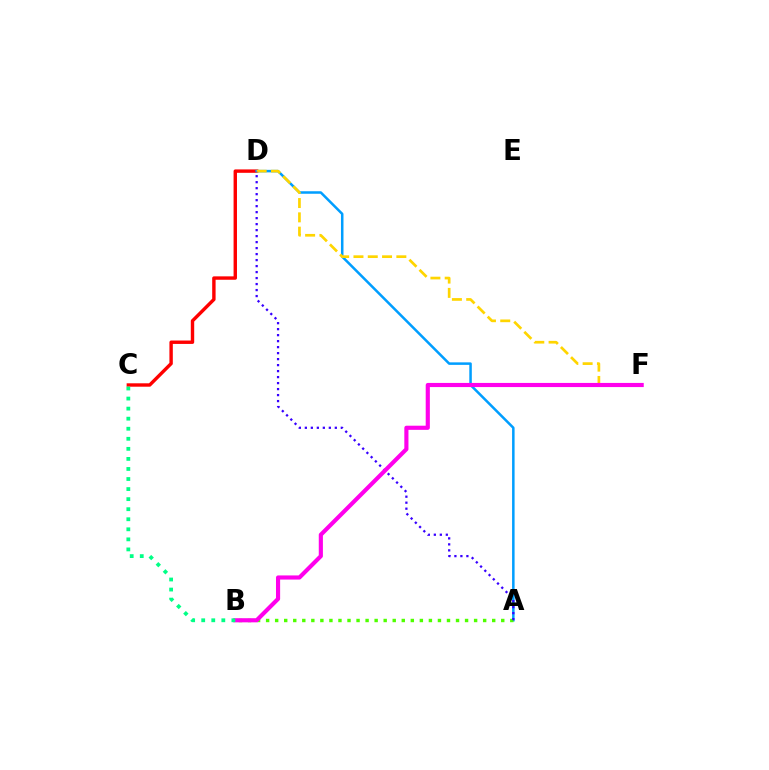{('C', 'D'): [{'color': '#ff0000', 'line_style': 'solid', 'thickness': 2.45}], ('A', 'D'): [{'color': '#009eff', 'line_style': 'solid', 'thickness': 1.81}, {'color': '#3700ff', 'line_style': 'dotted', 'thickness': 1.63}], ('A', 'B'): [{'color': '#4fff00', 'line_style': 'dotted', 'thickness': 2.46}], ('D', 'F'): [{'color': '#ffd500', 'line_style': 'dashed', 'thickness': 1.94}], ('B', 'F'): [{'color': '#ff00ed', 'line_style': 'solid', 'thickness': 2.98}], ('B', 'C'): [{'color': '#00ff86', 'line_style': 'dotted', 'thickness': 2.73}]}